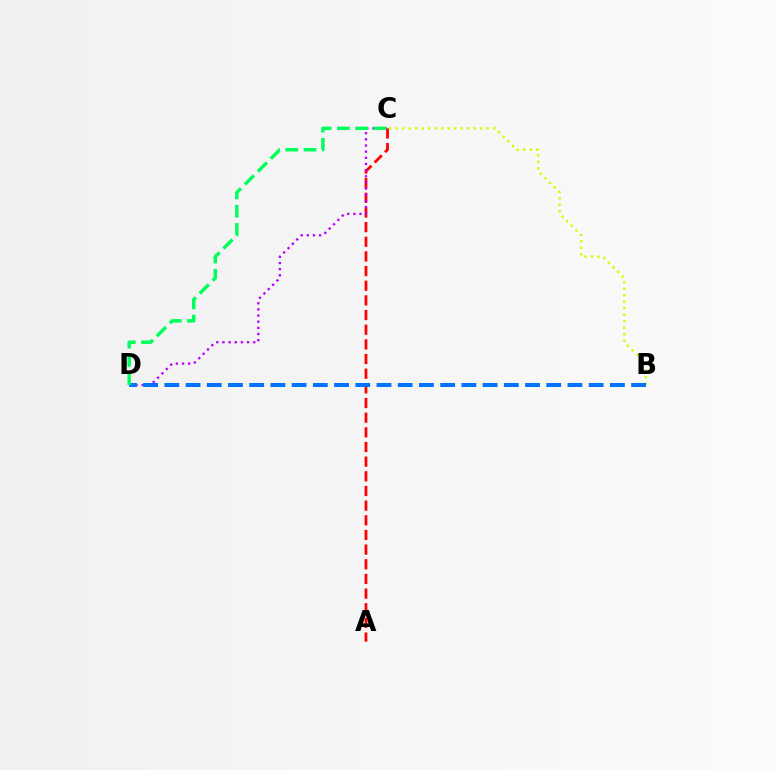{('A', 'C'): [{'color': '#ff0000', 'line_style': 'dashed', 'thickness': 1.99}], ('C', 'D'): [{'color': '#b900ff', 'line_style': 'dotted', 'thickness': 1.67}, {'color': '#00ff5c', 'line_style': 'dashed', 'thickness': 2.48}], ('B', 'C'): [{'color': '#d1ff00', 'line_style': 'dotted', 'thickness': 1.76}], ('B', 'D'): [{'color': '#0074ff', 'line_style': 'dashed', 'thickness': 2.88}]}